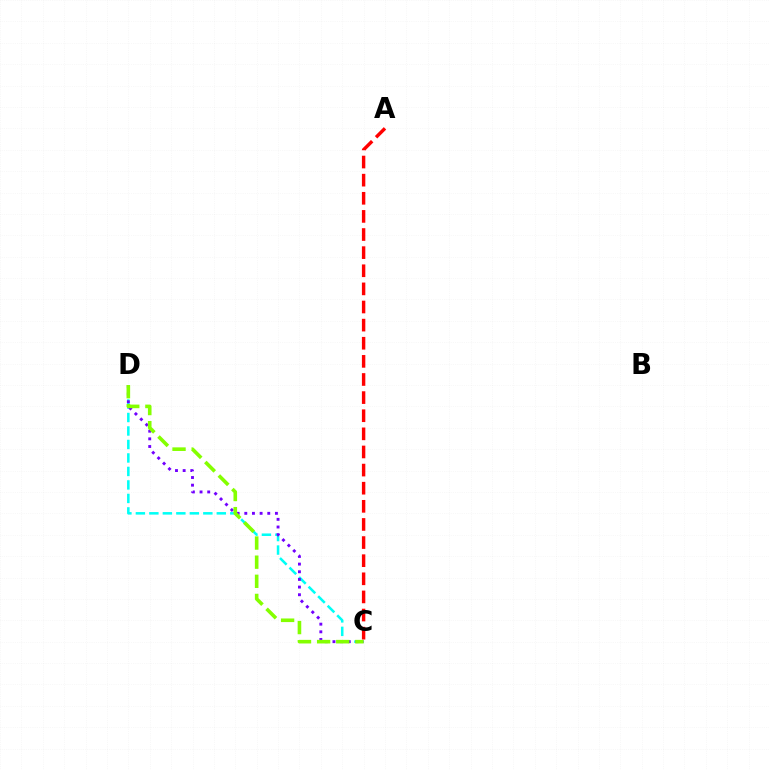{('C', 'D'): [{'color': '#00fff6', 'line_style': 'dashed', 'thickness': 1.83}, {'color': '#7200ff', 'line_style': 'dotted', 'thickness': 2.08}, {'color': '#84ff00', 'line_style': 'dashed', 'thickness': 2.6}], ('A', 'C'): [{'color': '#ff0000', 'line_style': 'dashed', 'thickness': 2.46}]}